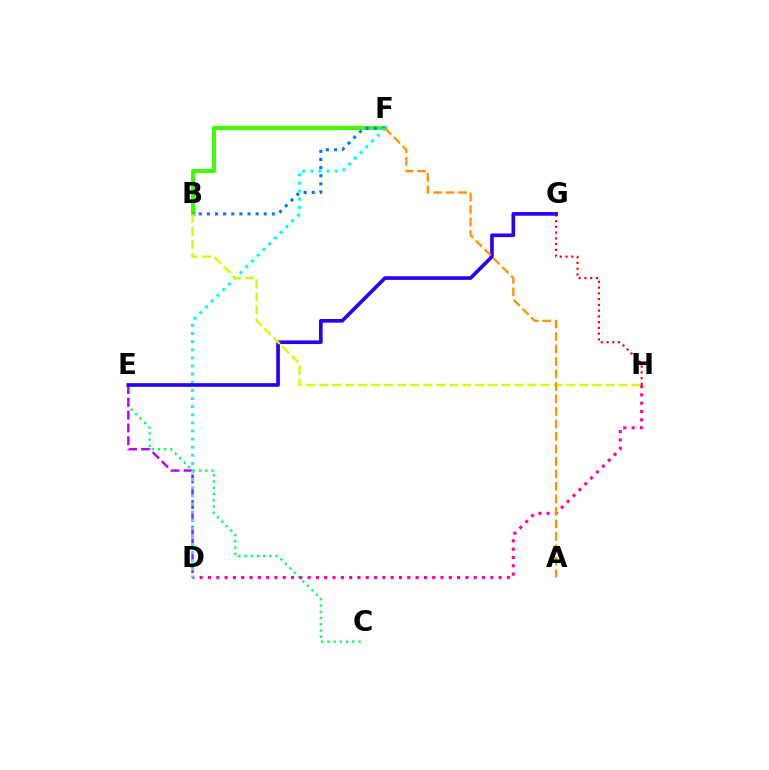{('B', 'F'): [{'color': '#3dff00', 'line_style': 'solid', 'thickness': 2.97}, {'color': '#0074ff', 'line_style': 'dotted', 'thickness': 2.21}], ('C', 'E'): [{'color': '#00ff5c', 'line_style': 'dotted', 'thickness': 1.69}], ('D', 'E'): [{'color': '#b900ff', 'line_style': 'dashed', 'thickness': 1.74}], ('D', 'H'): [{'color': '#ff00ac', 'line_style': 'dotted', 'thickness': 2.26}], ('G', 'H'): [{'color': '#ff0000', 'line_style': 'dotted', 'thickness': 1.56}], ('D', 'F'): [{'color': '#00fff6', 'line_style': 'dotted', 'thickness': 2.21}], ('E', 'G'): [{'color': '#2500ff', 'line_style': 'solid', 'thickness': 2.64}], ('B', 'H'): [{'color': '#d1ff00', 'line_style': 'dashed', 'thickness': 1.77}], ('A', 'F'): [{'color': '#ff9400', 'line_style': 'dashed', 'thickness': 1.7}]}